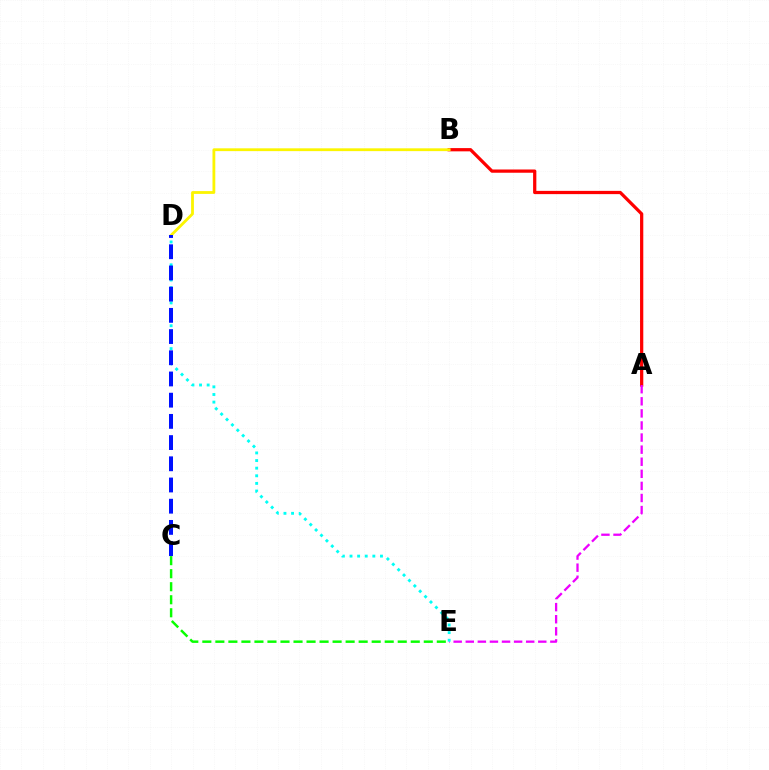{('A', 'B'): [{'color': '#ff0000', 'line_style': 'solid', 'thickness': 2.34}], ('B', 'D'): [{'color': '#fcf500', 'line_style': 'solid', 'thickness': 2.02}], ('A', 'E'): [{'color': '#ee00ff', 'line_style': 'dashed', 'thickness': 1.64}], ('C', 'E'): [{'color': '#08ff00', 'line_style': 'dashed', 'thickness': 1.77}], ('D', 'E'): [{'color': '#00fff6', 'line_style': 'dotted', 'thickness': 2.07}], ('C', 'D'): [{'color': '#0010ff', 'line_style': 'dashed', 'thickness': 2.88}]}